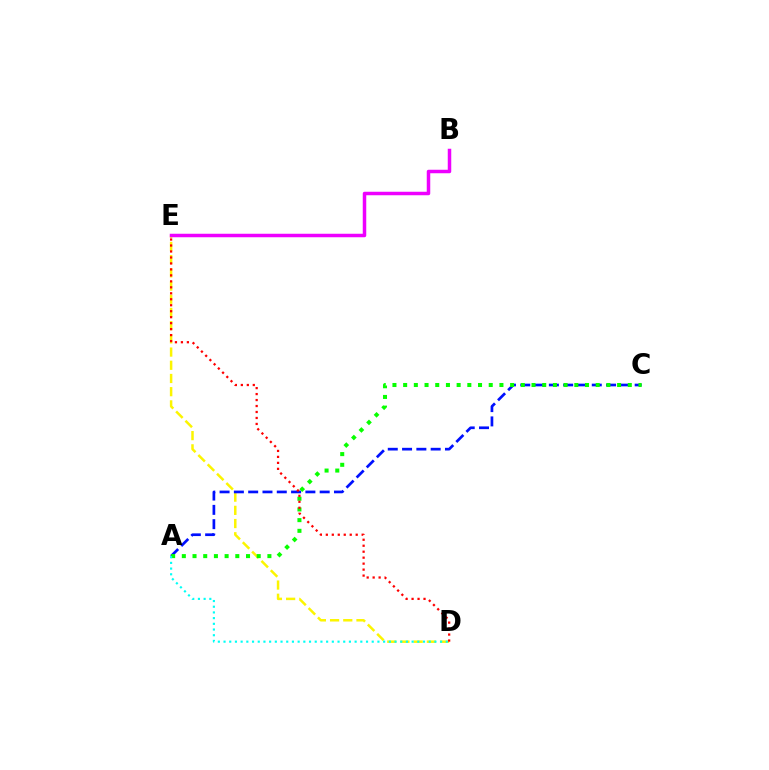{('D', 'E'): [{'color': '#fcf500', 'line_style': 'dashed', 'thickness': 1.79}, {'color': '#ff0000', 'line_style': 'dotted', 'thickness': 1.62}], ('A', 'C'): [{'color': '#0010ff', 'line_style': 'dashed', 'thickness': 1.94}, {'color': '#08ff00', 'line_style': 'dotted', 'thickness': 2.91}], ('B', 'E'): [{'color': '#ee00ff', 'line_style': 'solid', 'thickness': 2.51}], ('A', 'D'): [{'color': '#00fff6', 'line_style': 'dotted', 'thickness': 1.55}]}